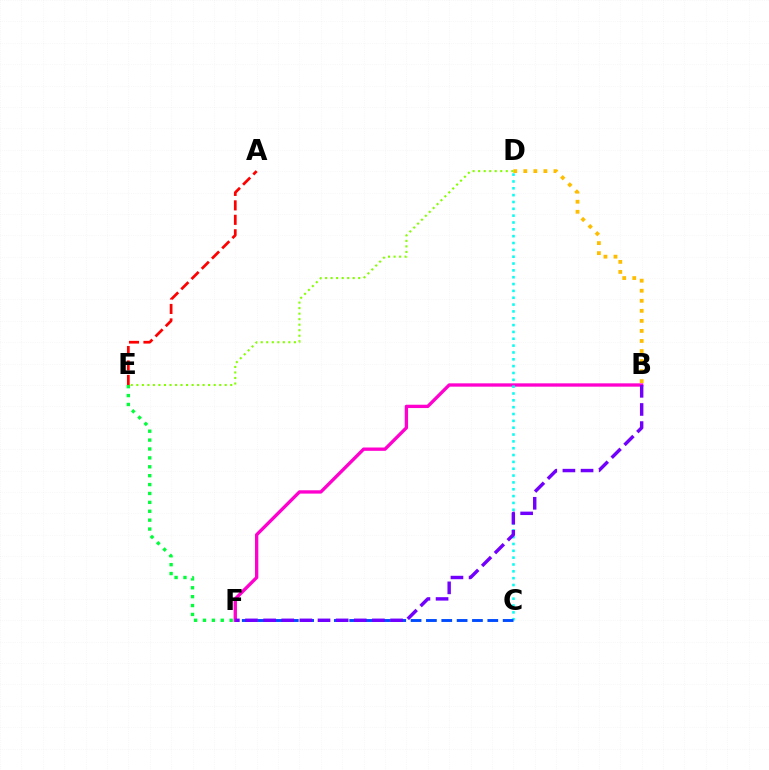{('B', 'F'): [{'color': '#ff00cf', 'line_style': 'solid', 'thickness': 2.39}, {'color': '#7200ff', 'line_style': 'dashed', 'thickness': 2.46}], ('C', 'D'): [{'color': '#00fff6', 'line_style': 'dotted', 'thickness': 1.86}], ('B', 'D'): [{'color': '#ffbd00', 'line_style': 'dotted', 'thickness': 2.73}], ('C', 'F'): [{'color': '#004bff', 'line_style': 'dashed', 'thickness': 2.08}], ('D', 'E'): [{'color': '#84ff00', 'line_style': 'dotted', 'thickness': 1.5}], ('A', 'E'): [{'color': '#ff0000', 'line_style': 'dashed', 'thickness': 1.96}], ('E', 'F'): [{'color': '#00ff39', 'line_style': 'dotted', 'thickness': 2.42}]}